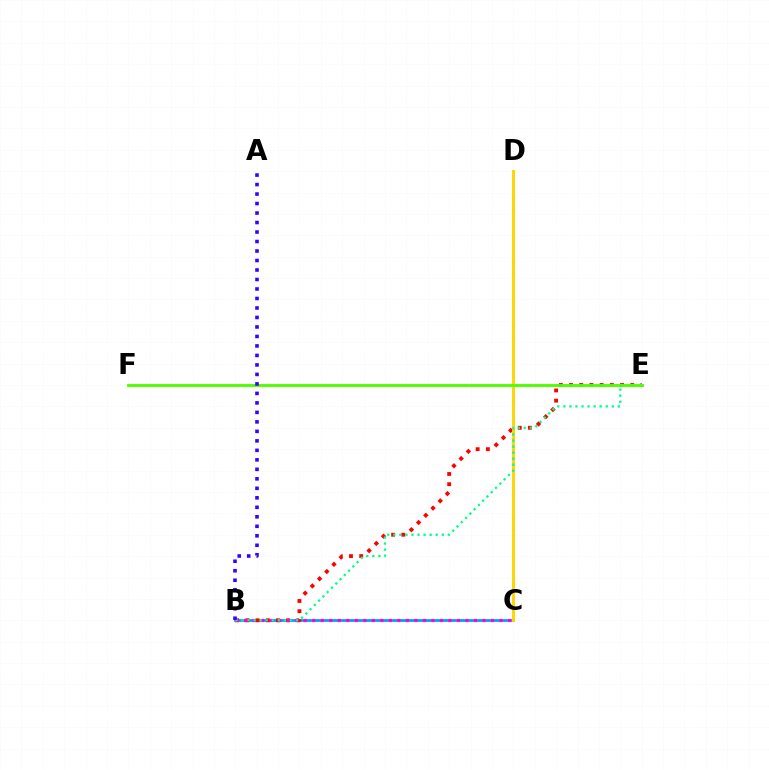{('B', 'C'): [{'color': '#009eff', 'line_style': 'solid', 'thickness': 1.97}, {'color': '#ff00ed', 'line_style': 'dotted', 'thickness': 2.31}], ('B', 'E'): [{'color': '#ff0000', 'line_style': 'dotted', 'thickness': 2.77}, {'color': '#00ff86', 'line_style': 'dotted', 'thickness': 1.65}], ('C', 'D'): [{'color': '#ffd500', 'line_style': 'solid', 'thickness': 2.1}], ('E', 'F'): [{'color': '#4fff00', 'line_style': 'solid', 'thickness': 2.08}], ('A', 'B'): [{'color': '#3700ff', 'line_style': 'dotted', 'thickness': 2.58}]}